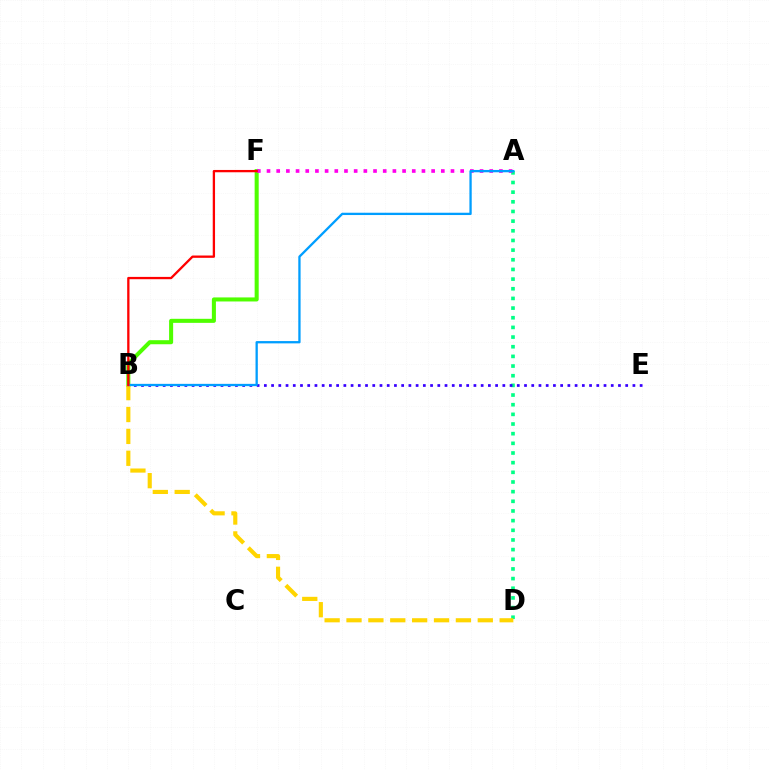{('A', 'D'): [{'color': '#00ff86', 'line_style': 'dotted', 'thickness': 2.62}], ('B', 'F'): [{'color': '#4fff00', 'line_style': 'solid', 'thickness': 2.91}, {'color': '#ff0000', 'line_style': 'solid', 'thickness': 1.66}], ('B', 'E'): [{'color': '#3700ff', 'line_style': 'dotted', 'thickness': 1.96}], ('A', 'F'): [{'color': '#ff00ed', 'line_style': 'dotted', 'thickness': 2.63}], ('B', 'D'): [{'color': '#ffd500', 'line_style': 'dashed', 'thickness': 2.97}], ('A', 'B'): [{'color': '#009eff', 'line_style': 'solid', 'thickness': 1.66}]}